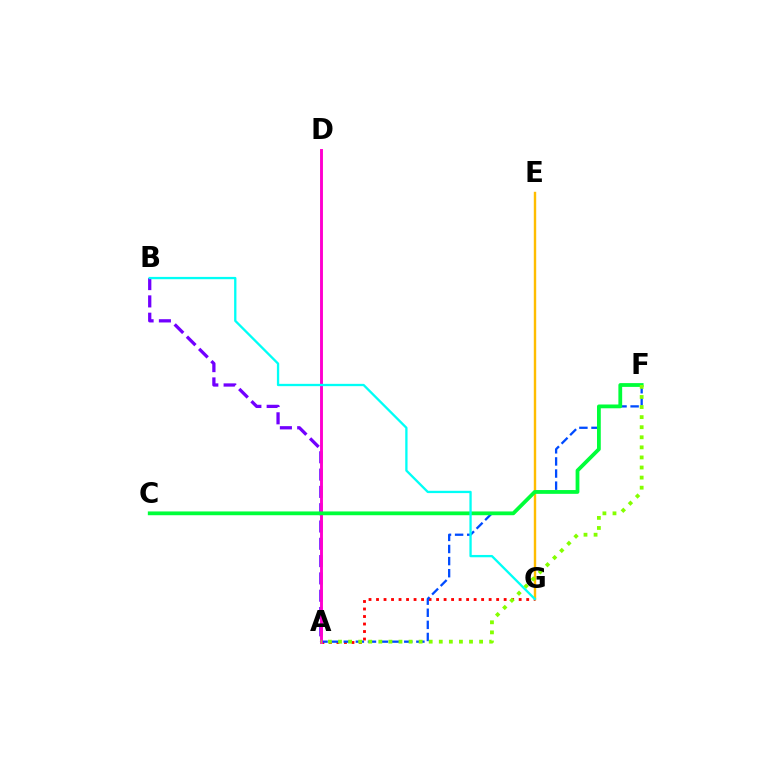{('A', 'G'): [{'color': '#ff0000', 'line_style': 'dotted', 'thickness': 2.04}], ('A', 'B'): [{'color': '#7200ff', 'line_style': 'dashed', 'thickness': 2.35}], ('A', 'F'): [{'color': '#004bff', 'line_style': 'dashed', 'thickness': 1.64}, {'color': '#84ff00', 'line_style': 'dotted', 'thickness': 2.74}], ('A', 'D'): [{'color': '#ff00cf', 'line_style': 'solid', 'thickness': 2.09}], ('E', 'G'): [{'color': '#ffbd00', 'line_style': 'solid', 'thickness': 1.74}], ('C', 'F'): [{'color': '#00ff39', 'line_style': 'solid', 'thickness': 2.72}], ('B', 'G'): [{'color': '#00fff6', 'line_style': 'solid', 'thickness': 1.66}]}